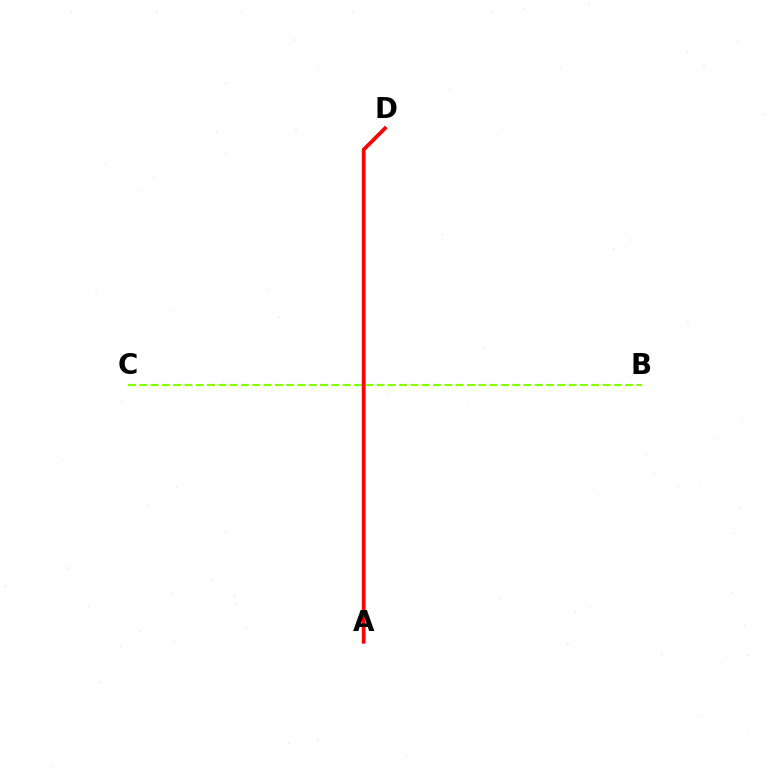{('A', 'D'): [{'color': '#00fff6', 'line_style': 'solid', 'thickness': 1.91}, {'color': '#7200ff', 'line_style': 'solid', 'thickness': 2.22}, {'color': '#ff0000', 'line_style': 'solid', 'thickness': 2.64}], ('B', 'C'): [{'color': '#84ff00', 'line_style': 'dashed', 'thickness': 1.54}]}